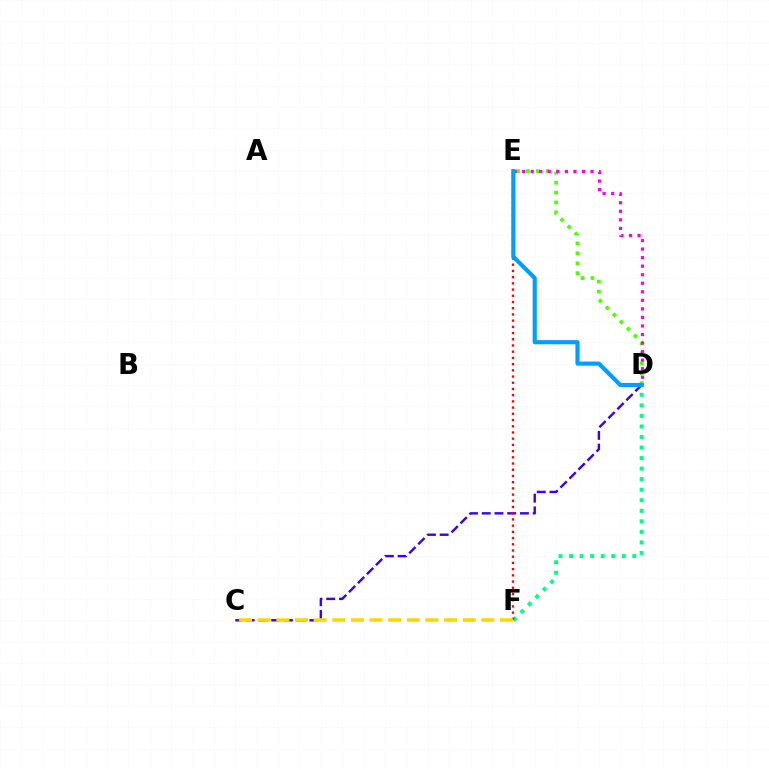{('D', 'F'): [{'color': '#00ff86', 'line_style': 'dotted', 'thickness': 2.86}], ('D', 'E'): [{'color': '#4fff00', 'line_style': 'dotted', 'thickness': 2.7}, {'color': '#ff00ed', 'line_style': 'dotted', 'thickness': 2.32}, {'color': '#009eff', 'line_style': 'solid', 'thickness': 2.98}], ('C', 'D'): [{'color': '#3700ff', 'line_style': 'dashed', 'thickness': 1.73}], ('E', 'F'): [{'color': '#ff0000', 'line_style': 'dotted', 'thickness': 1.69}], ('C', 'F'): [{'color': '#ffd500', 'line_style': 'dashed', 'thickness': 2.53}]}